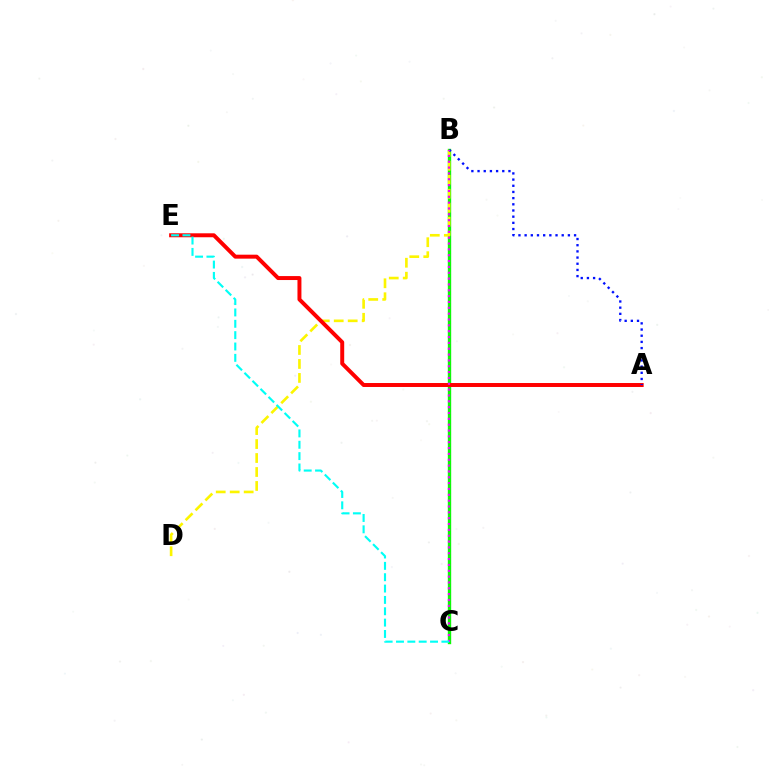{('B', 'C'): [{'color': '#08ff00', 'line_style': 'solid', 'thickness': 2.43}, {'color': '#ee00ff', 'line_style': 'dotted', 'thickness': 1.59}], ('B', 'D'): [{'color': '#fcf500', 'line_style': 'dashed', 'thickness': 1.9}], ('A', 'E'): [{'color': '#ff0000', 'line_style': 'solid', 'thickness': 2.85}], ('A', 'B'): [{'color': '#0010ff', 'line_style': 'dotted', 'thickness': 1.68}], ('C', 'E'): [{'color': '#00fff6', 'line_style': 'dashed', 'thickness': 1.54}]}